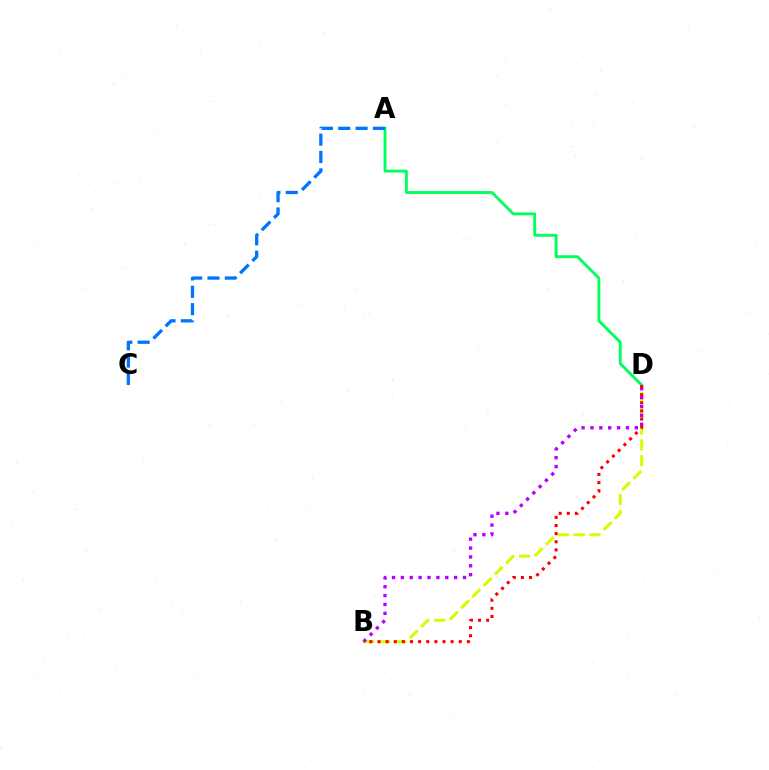{('B', 'D'): [{'color': '#d1ff00', 'line_style': 'dashed', 'thickness': 2.16}, {'color': '#b900ff', 'line_style': 'dotted', 'thickness': 2.41}, {'color': '#ff0000', 'line_style': 'dotted', 'thickness': 2.21}], ('A', 'D'): [{'color': '#00ff5c', 'line_style': 'solid', 'thickness': 2.06}], ('A', 'C'): [{'color': '#0074ff', 'line_style': 'dashed', 'thickness': 2.36}]}